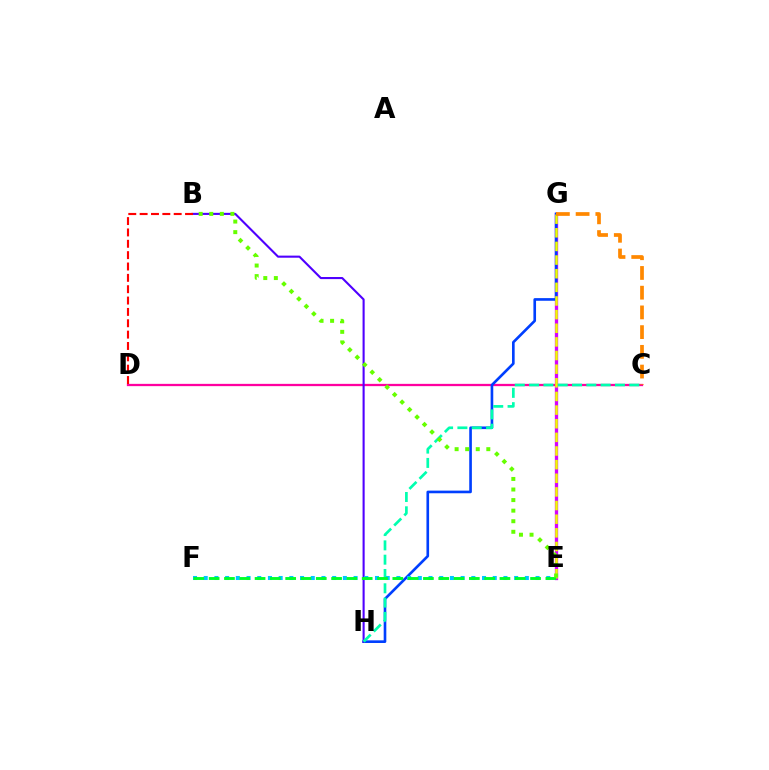{('E', 'G'): [{'color': '#d600ff', 'line_style': 'solid', 'thickness': 2.38}, {'color': '#eeff00', 'line_style': 'dashed', 'thickness': 1.85}], ('C', 'D'): [{'color': '#ff00a0', 'line_style': 'solid', 'thickness': 1.64}], ('G', 'H'): [{'color': '#003fff', 'line_style': 'solid', 'thickness': 1.9}], ('C', 'G'): [{'color': '#ff8800', 'line_style': 'dashed', 'thickness': 2.68}], ('B', 'H'): [{'color': '#4f00ff', 'line_style': 'solid', 'thickness': 1.51}], ('C', 'H'): [{'color': '#00ffaf', 'line_style': 'dashed', 'thickness': 1.94}], ('E', 'F'): [{'color': '#00c7ff', 'line_style': 'dotted', 'thickness': 2.91}, {'color': '#00ff27', 'line_style': 'dashed', 'thickness': 2.08}], ('B', 'E'): [{'color': '#66ff00', 'line_style': 'dotted', 'thickness': 2.87}], ('B', 'D'): [{'color': '#ff0000', 'line_style': 'dashed', 'thickness': 1.54}]}